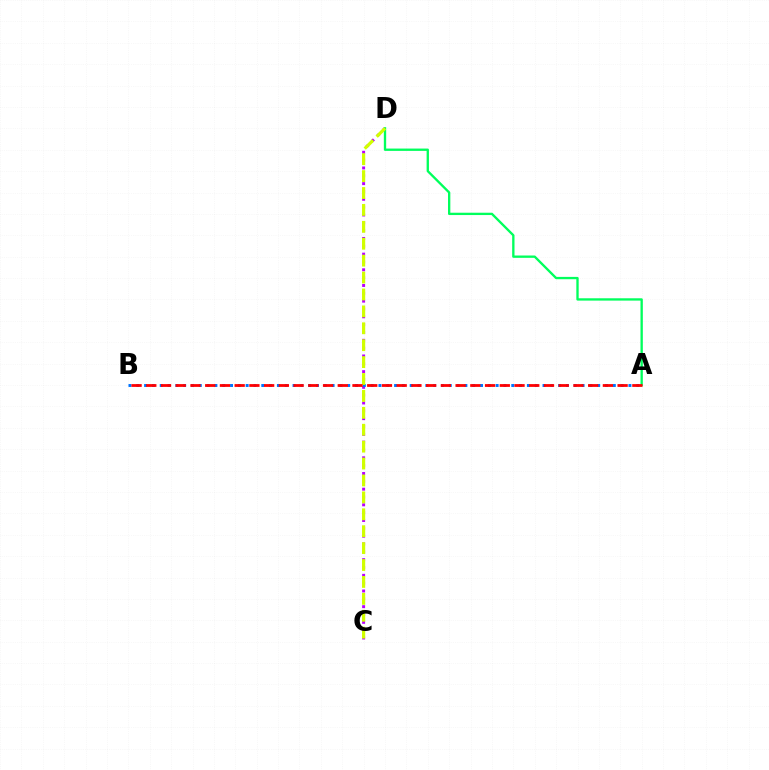{('C', 'D'): [{'color': '#b900ff', 'line_style': 'dotted', 'thickness': 2.13}, {'color': '#d1ff00', 'line_style': 'dashed', 'thickness': 2.3}], ('A', 'B'): [{'color': '#0074ff', 'line_style': 'dotted', 'thickness': 2.12}, {'color': '#ff0000', 'line_style': 'dashed', 'thickness': 2.0}], ('A', 'D'): [{'color': '#00ff5c', 'line_style': 'solid', 'thickness': 1.68}]}